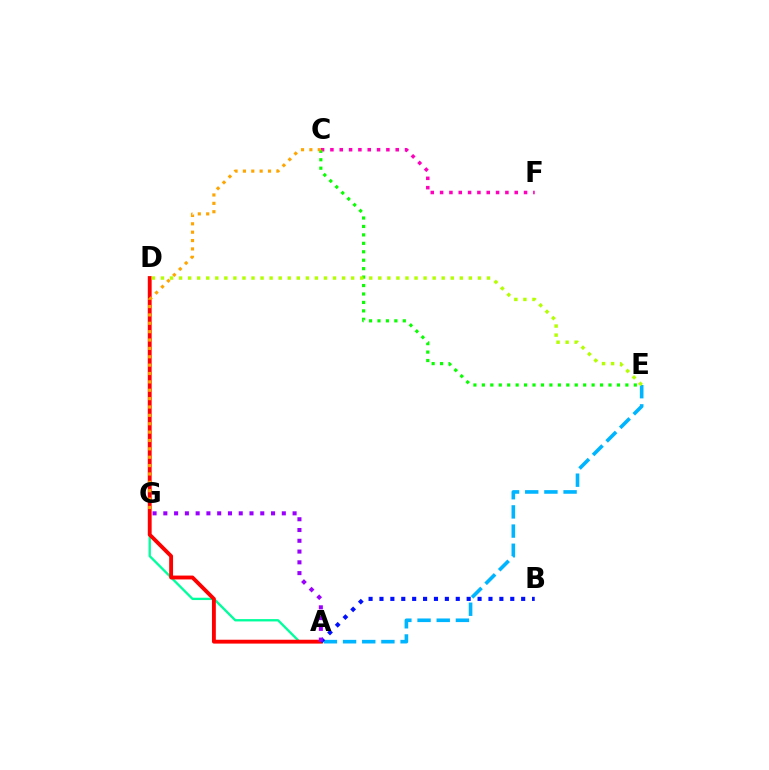{('A', 'E'): [{'color': '#00b5ff', 'line_style': 'dashed', 'thickness': 2.61}], ('A', 'D'): [{'color': '#00ff9d', 'line_style': 'solid', 'thickness': 1.68}, {'color': '#ff0000', 'line_style': 'solid', 'thickness': 2.78}], ('C', 'F'): [{'color': '#ff00bd', 'line_style': 'dotted', 'thickness': 2.53}], ('A', 'B'): [{'color': '#0010ff', 'line_style': 'dotted', 'thickness': 2.96}], ('C', 'E'): [{'color': '#08ff00', 'line_style': 'dotted', 'thickness': 2.29}], ('C', 'G'): [{'color': '#ffa500', 'line_style': 'dotted', 'thickness': 2.27}], ('D', 'E'): [{'color': '#b3ff00', 'line_style': 'dotted', 'thickness': 2.46}], ('A', 'G'): [{'color': '#9b00ff', 'line_style': 'dotted', 'thickness': 2.93}]}